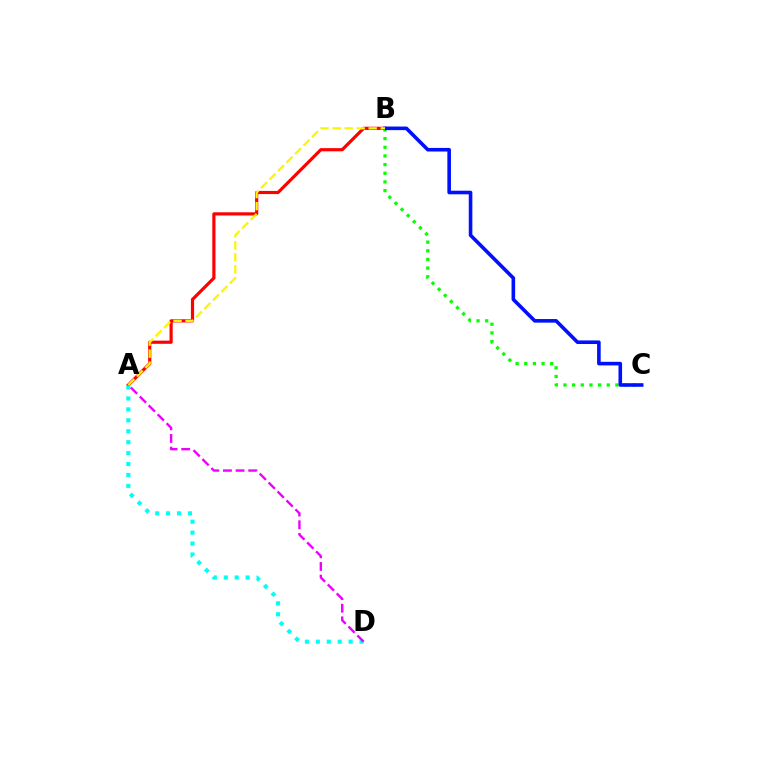{('B', 'C'): [{'color': '#08ff00', 'line_style': 'dotted', 'thickness': 2.35}, {'color': '#0010ff', 'line_style': 'solid', 'thickness': 2.59}], ('A', 'B'): [{'color': '#ff0000', 'line_style': 'solid', 'thickness': 2.29}, {'color': '#fcf500', 'line_style': 'dashed', 'thickness': 1.63}], ('A', 'D'): [{'color': '#00fff6', 'line_style': 'dotted', 'thickness': 2.97}, {'color': '#ee00ff', 'line_style': 'dashed', 'thickness': 1.72}]}